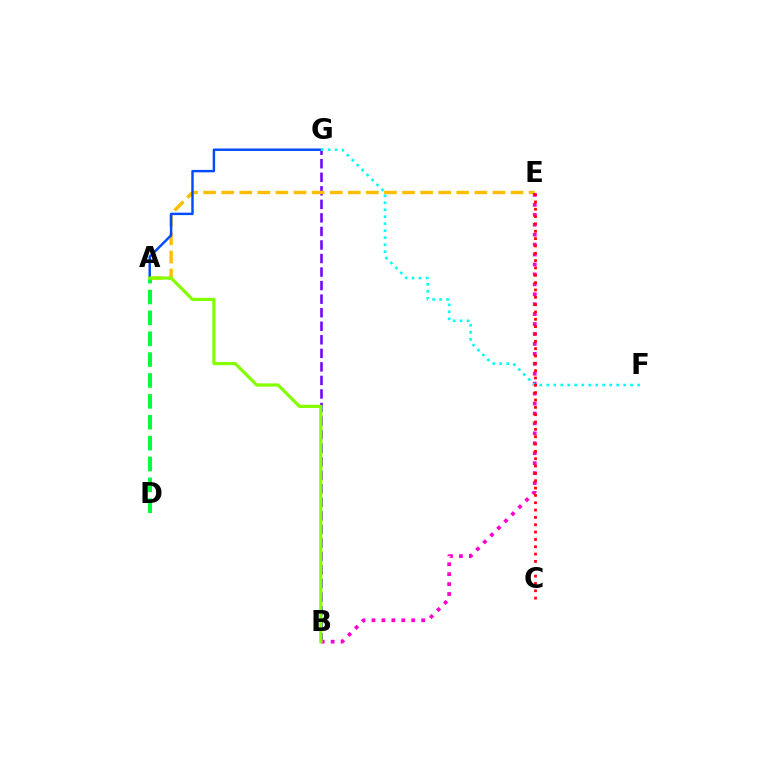{('B', 'G'): [{'color': '#7200ff', 'line_style': 'dashed', 'thickness': 1.84}], ('A', 'E'): [{'color': '#ffbd00', 'line_style': 'dashed', 'thickness': 2.46}], ('B', 'E'): [{'color': '#ff00cf', 'line_style': 'dotted', 'thickness': 2.7}], ('A', 'G'): [{'color': '#004bff', 'line_style': 'solid', 'thickness': 1.75}], ('F', 'G'): [{'color': '#00fff6', 'line_style': 'dotted', 'thickness': 1.9}], ('C', 'E'): [{'color': '#ff0000', 'line_style': 'dotted', 'thickness': 1.99}], ('A', 'D'): [{'color': '#00ff39', 'line_style': 'dashed', 'thickness': 2.84}], ('A', 'B'): [{'color': '#84ff00', 'line_style': 'solid', 'thickness': 2.3}]}